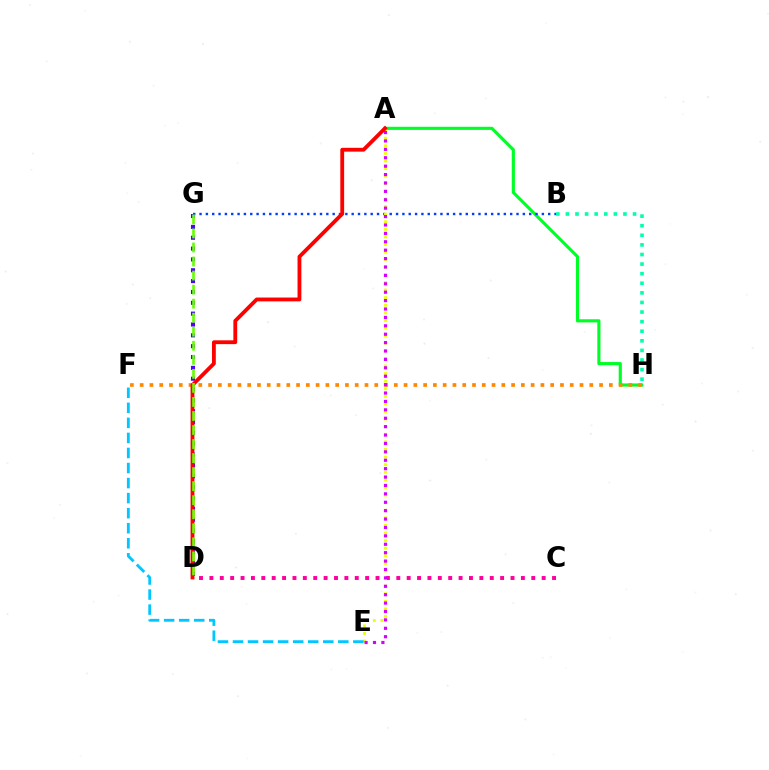{('A', 'H'): [{'color': '#00ff27', 'line_style': 'solid', 'thickness': 2.26}], ('D', 'G'): [{'color': '#4f00ff', 'line_style': 'dotted', 'thickness': 2.95}, {'color': '#66ff00', 'line_style': 'dashed', 'thickness': 1.91}], ('C', 'D'): [{'color': '#ff00a0', 'line_style': 'dotted', 'thickness': 2.82}], ('F', 'H'): [{'color': '#ff8800', 'line_style': 'dotted', 'thickness': 2.66}], ('B', 'G'): [{'color': '#003fff', 'line_style': 'dotted', 'thickness': 1.72}], ('A', 'E'): [{'color': '#eeff00', 'line_style': 'dotted', 'thickness': 2.06}, {'color': '#d600ff', 'line_style': 'dotted', 'thickness': 2.28}], ('A', 'D'): [{'color': '#ff0000', 'line_style': 'solid', 'thickness': 2.75}], ('E', 'F'): [{'color': '#00c7ff', 'line_style': 'dashed', 'thickness': 2.04}], ('B', 'H'): [{'color': '#00ffaf', 'line_style': 'dotted', 'thickness': 2.61}]}